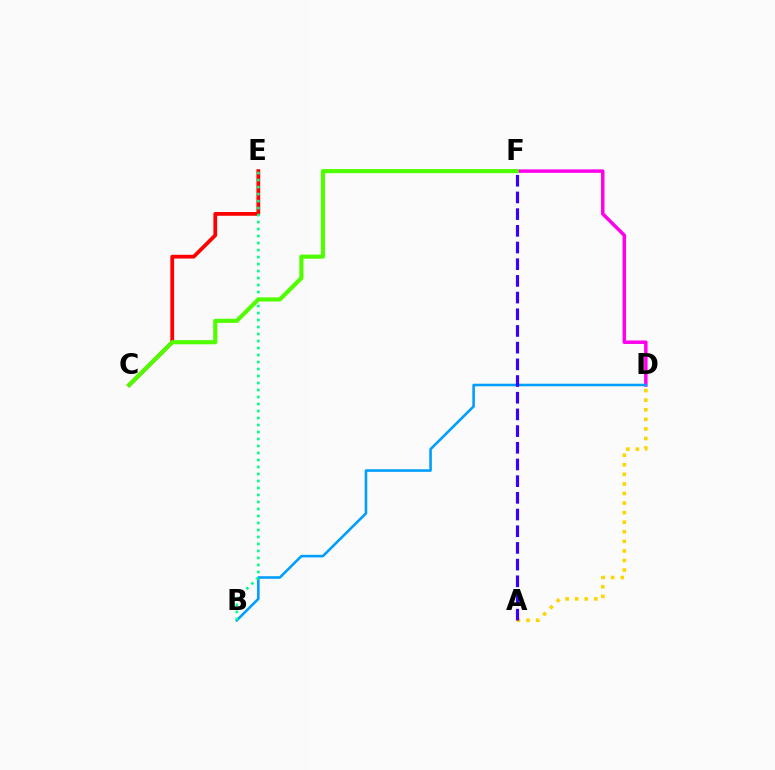{('D', 'F'): [{'color': '#ff00ed', 'line_style': 'solid', 'thickness': 2.51}], ('B', 'D'): [{'color': '#009eff', 'line_style': 'solid', 'thickness': 1.86}], ('C', 'E'): [{'color': '#ff0000', 'line_style': 'solid', 'thickness': 2.71}], ('A', 'D'): [{'color': '#ffd500', 'line_style': 'dotted', 'thickness': 2.6}], ('A', 'F'): [{'color': '#3700ff', 'line_style': 'dashed', 'thickness': 2.27}], ('B', 'E'): [{'color': '#00ff86', 'line_style': 'dotted', 'thickness': 1.9}], ('C', 'F'): [{'color': '#4fff00', 'line_style': 'solid', 'thickness': 2.98}]}